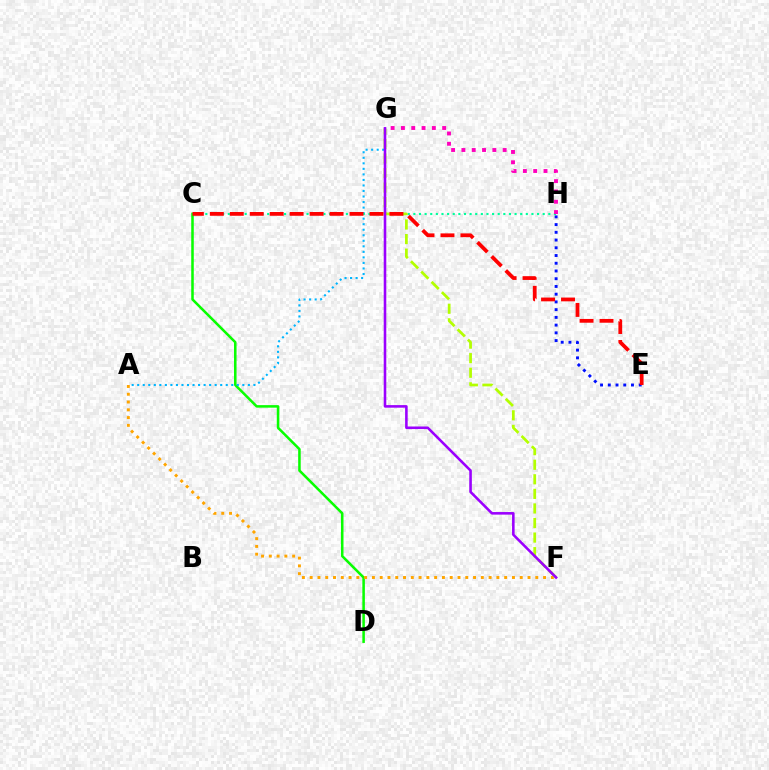{('E', 'H'): [{'color': '#0010ff', 'line_style': 'dotted', 'thickness': 2.1}], ('C', 'D'): [{'color': '#08ff00', 'line_style': 'solid', 'thickness': 1.83}], ('A', 'G'): [{'color': '#00b5ff', 'line_style': 'dotted', 'thickness': 1.5}], ('C', 'H'): [{'color': '#00ff9d', 'line_style': 'dotted', 'thickness': 1.53}], ('A', 'F'): [{'color': '#ffa500', 'line_style': 'dotted', 'thickness': 2.11}], ('F', 'G'): [{'color': '#b3ff00', 'line_style': 'dashed', 'thickness': 1.98}, {'color': '#9b00ff', 'line_style': 'solid', 'thickness': 1.86}], ('G', 'H'): [{'color': '#ff00bd', 'line_style': 'dotted', 'thickness': 2.8}], ('C', 'E'): [{'color': '#ff0000', 'line_style': 'dashed', 'thickness': 2.71}]}